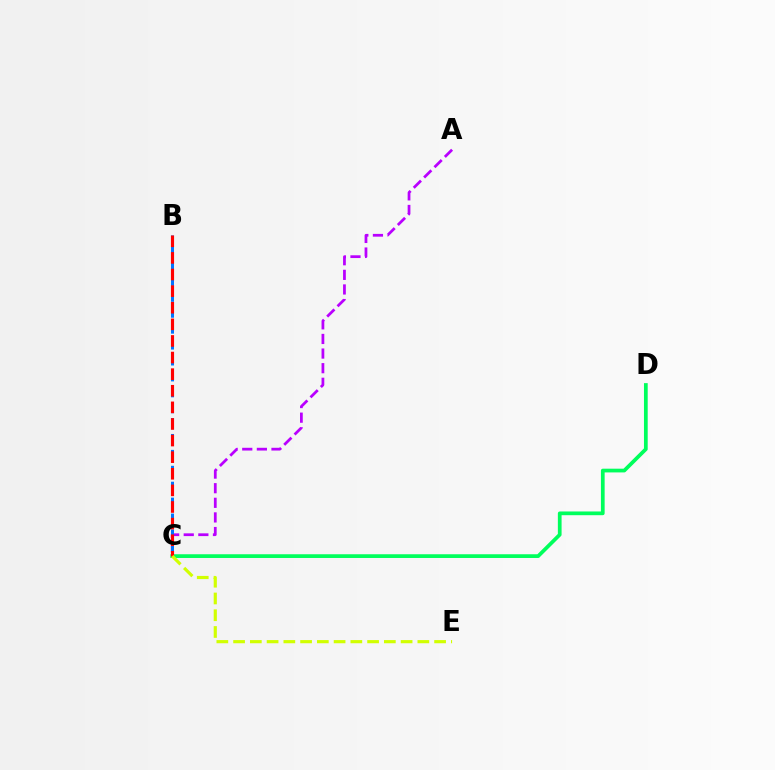{('A', 'C'): [{'color': '#b900ff', 'line_style': 'dashed', 'thickness': 1.99}], ('C', 'D'): [{'color': '#00ff5c', 'line_style': 'solid', 'thickness': 2.68}], ('B', 'C'): [{'color': '#0074ff', 'line_style': 'dashed', 'thickness': 2.16}, {'color': '#ff0000', 'line_style': 'dashed', 'thickness': 2.26}], ('C', 'E'): [{'color': '#d1ff00', 'line_style': 'dashed', 'thickness': 2.28}]}